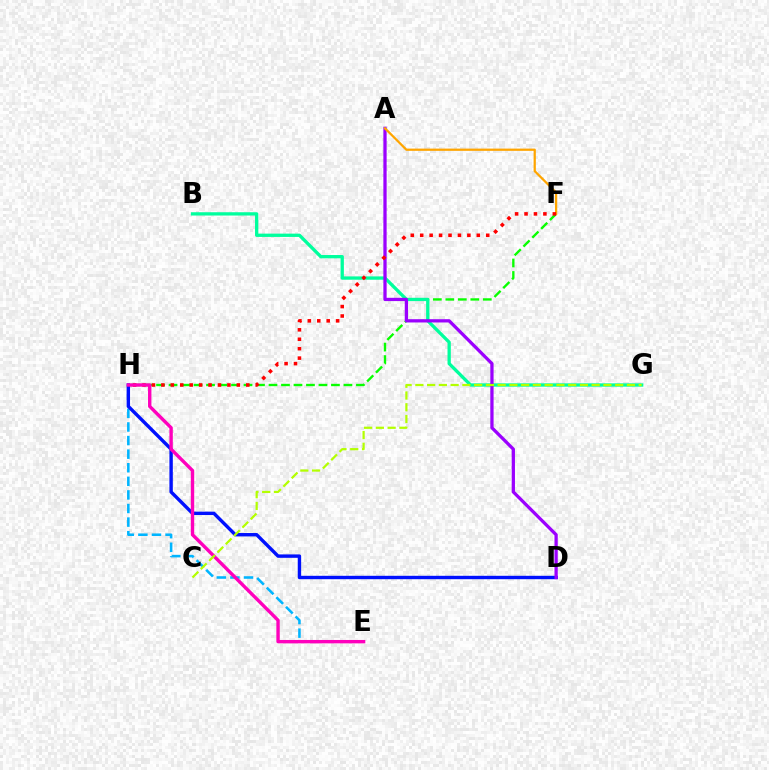{('F', 'H'): [{'color': '#08ff00', 'line_style': 'dashed', 'thickness': 1.7}, {'color': '#ff0000', 'line_style': 'dotted', 'thickness': 2.56}], ('E', 'H'): [{'color': '#00b5ff', 'line_style': 'dashed', 'thickness': 1.85}, {'color': '#ff00bd', 'line_style': 'solid', 'thickness': 2.44}], ('D', 'H'): [{'color': '#0010ff', 'line_style': 'solid', 'thickness': 2.45}], ('B', 'G'): [{'color': '#00ff9d', 'line_style': 'solid', 'thickness': 2.38}], ('A', 'D'): [{'color': '#9b00ff', 'line_style': 'solid', 'thickness': 2.35}], ('A', 'F'): [{'color': '#ffa500', 'line_style': 'solid', 'thickness': 1.62}], ('C', 'G'): [{'color': '#b3ff00', 'line_style': 'dashed', 'thickness': 1.6}]}